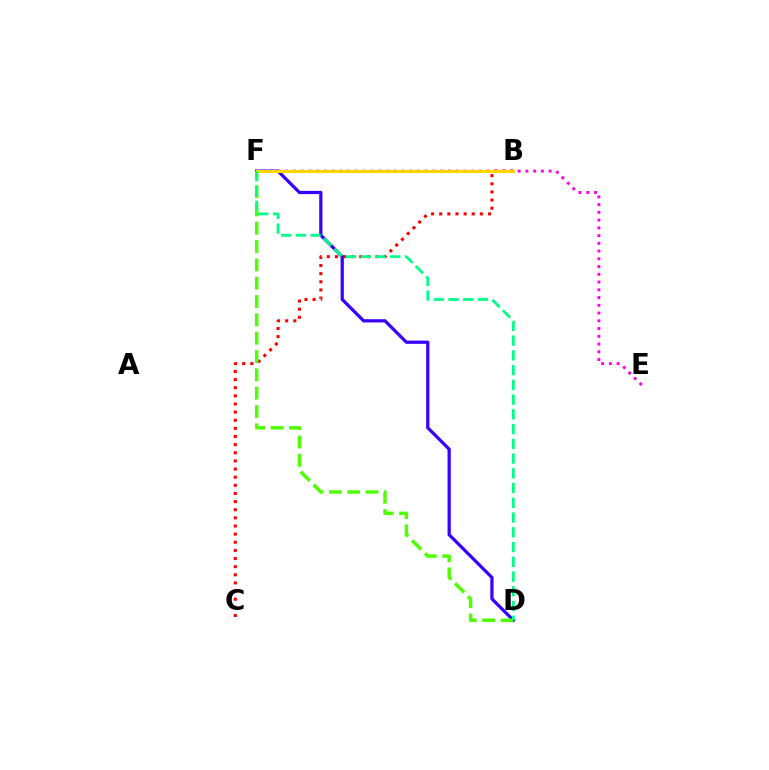{('E', 'F'): [{'color': '#ff00ed', 'line_style': 'dotted', 'thickness': 2.11}], ('B', 'C'): [{'color': '#ff0000', 'line_style': 'dotted', 'thickness': 2.21}], ('D', 'F'): [{'color': '#3700ff', 'line_style': 'solid', 'thickness': 2.34}, {'color': '#4fff00', 'line_style': 'dashed', 'thickness': 2.49}, {'color': '#00ff86', 'line_style': 'dashed', 'thickness': 2.0}], ('B', 'F'): [{'color': '#009eff', 'line_style': 'solid', 'thickness': 2.11}, {'color': '#ffd500', 'line_style': 'solid', 'thickness': 2.23}]}